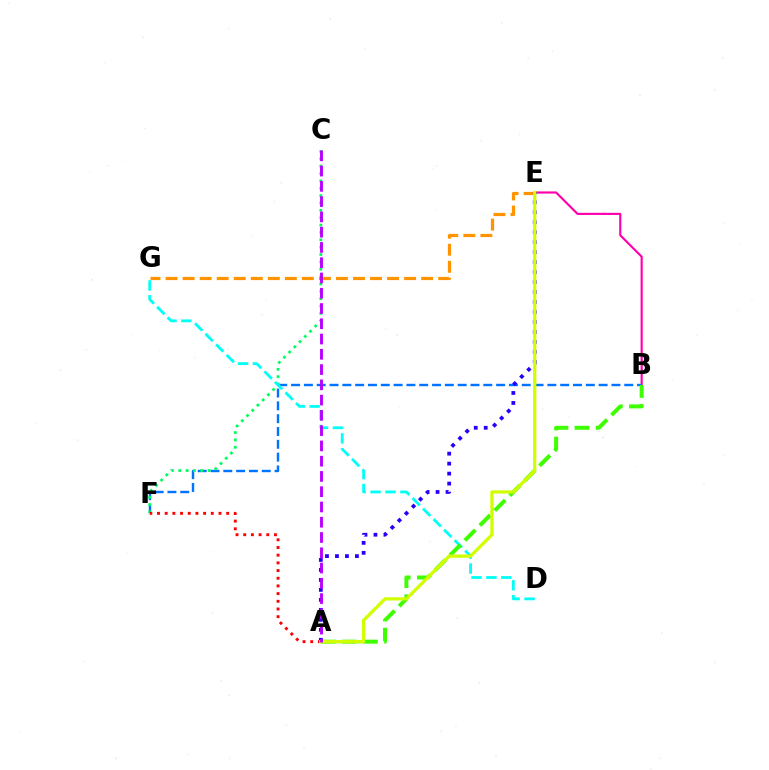{('B', 'E'): [{'color': '#ff00ac', 'line_style': 'solid', 'thickness': 1.55}], ('B', 'F'): [{'color': '#0074ff', 'line_style': 'dashed', 'thickness': 1.74}], ('C', 'F'): [{'color': '#00ff5c', 'line_style': 'dotted', 'thickness': 2.0}], ('E', 'G'): [{'color': '#ff9400', 'line_style': 'dashed', 'thickness': 2.31}], ('D', 'G'): [{'color': '#00fff6', 'line_style': 'dashed', 'thickness': 2.02}], ('A', 'B'): [{'color': '#3dff00', 'line_style': 'dashed', 'thickness': 2.87}], ('A', 'F'): [{'color': '#ff0000', 'line_style': 'dotted', 'thickness': 2.09}], ('A', 'E'): [{'color': '#2500ff', 'line_style': 'dotted', 'thickness': 2.71}, {'color': '#d1ff00', 'line_style': 'solid', 'thickness': 2.35}], ('A', 'C'): [{'color': '#b900ff', 'line_style': 'dashed', 'thickness': 2.07}]}